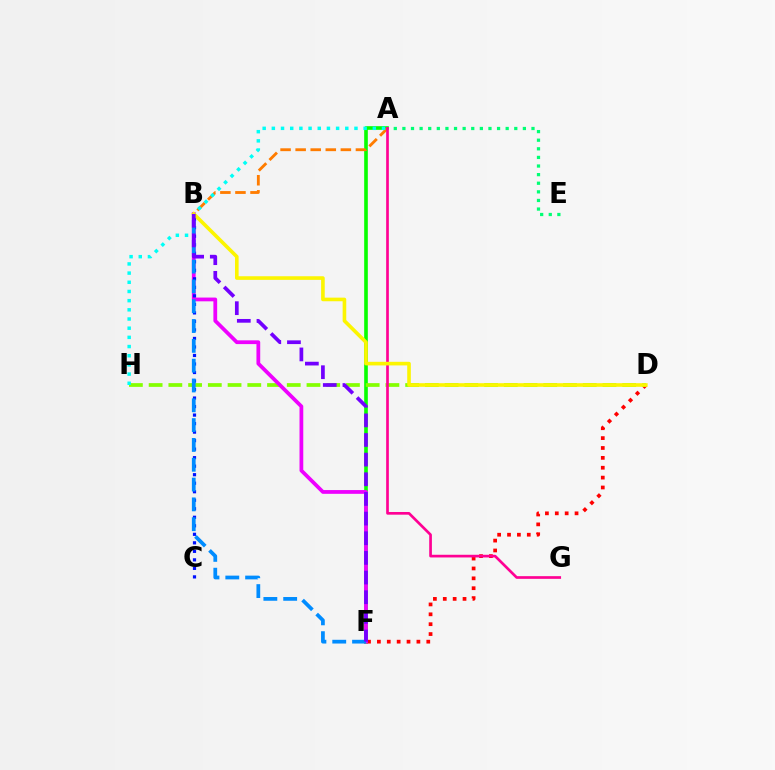{('A', 'F'): [{'color': '#08ff00', 'line_style': 'solid', 'thickness': 2.62}], ('D', 'F'): [{'color': '#ff0000', 'line_style': 'dotted', 'thickness': 2.68}], ('D', 'H'): [{'color': '#84ff00', 'line_style': 'dashed', 'thickness': 2.68}], ('A', 'E'): [{'color': '#00ff74', 'line_style': 'dotted', 'thickness': 2.34}], ('A', 'B'): [{'color': '#ff7c00', 'line_style': 'dashed', 'thickness': 2.05}], ('A', 'G'): [{'color': '#ff0094', 'line_style': 'solid', 'thickness': 1.93}], ('A', 'H'): [{'color': '#00fff6', 'line_style': 'dotted', 'thickness': 2.49}], ('B', 'F'): [{'color': '#ee00ff', 'line_style': 'solid', 'thickness': 2.71}, {'color': '#008cff', 'line_style': 'dashed', 'thickness': 2.69}, {'color': '#7200ff', 'line_style': 'dashed', 'thickness': 2.67}], ('B', 'C'): [{'color': '#0010ff', 'line_style': 'dotted', 'thickness': 2.31}], ('B', 'D'): [{'color': '#fcf500', 'line_style': 'solid', 'thickness': 2.6}]}